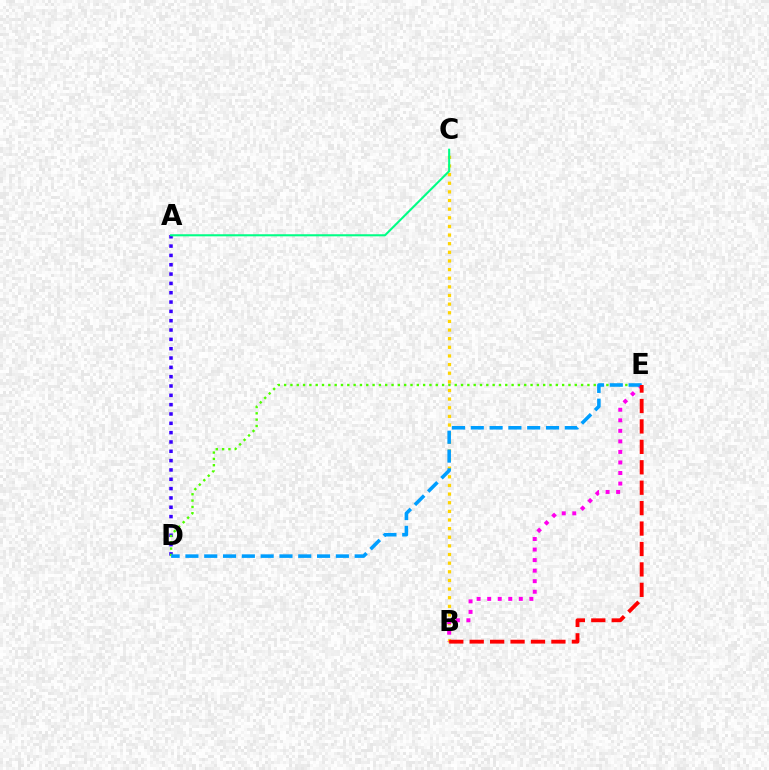{('A', 'D'): [{'color': '#3700ff', 'line_style': 'dotted', 'thickness': 2.53}], ('B', 'C'): [{'color': '#ffd500', 'line_style': 'dotted', 'thickness': 2.35}], ('B', 'E'): [{'color': '#ff00ed', 'line_style': 'dotted', 'thickness': 2.86}, {'color': '#ff0000', 'line_style': 'dashed', 'thickness': 2.77}], ('D', 'E'): [{'color': '#4fff00', 'line_style': 'dotted', 'thickness': 1.72}, {'color': '#009eff', 'line_style': 'dashed', 'thickness': 2.55}], ('A', 'C'): [{'color': '#00ff86', 'line_style': 'solid', 'thickness': 1.5}]}